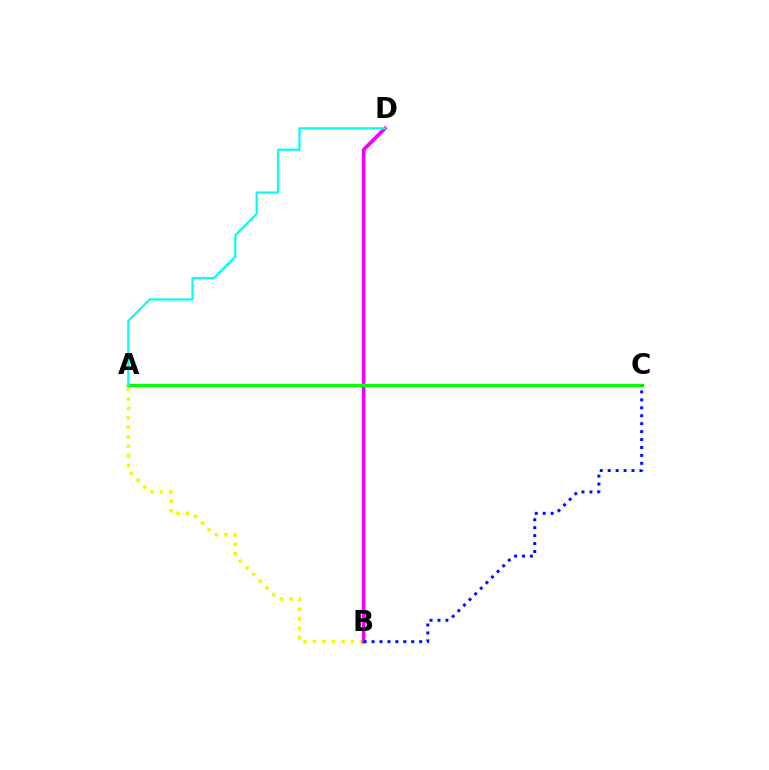{('A', 'B'): [{'color': '#fcf500', 'line_style': 'dotted', 'thickness': 2.57}], ('B', 'D'): [{'color': '#ee00ff', 'line_style': 'solid', 'thickness': 2.61}], ('A', 'C'): [{'color': '#ff0000', 'line_style': 'solid', 'thickness': 1.92}, {'color': '#08ff00', 'line_style': 'solid', 'thickness': 2.36}], ('A', 'D'): [{'color': '#00fff6', 'line_style': 'solid', 'thickness': 1.6}], ('B', 'C'): [{'color': '#0010ff', 'line_style': 'dotted', 'thickness': 2.16}]}